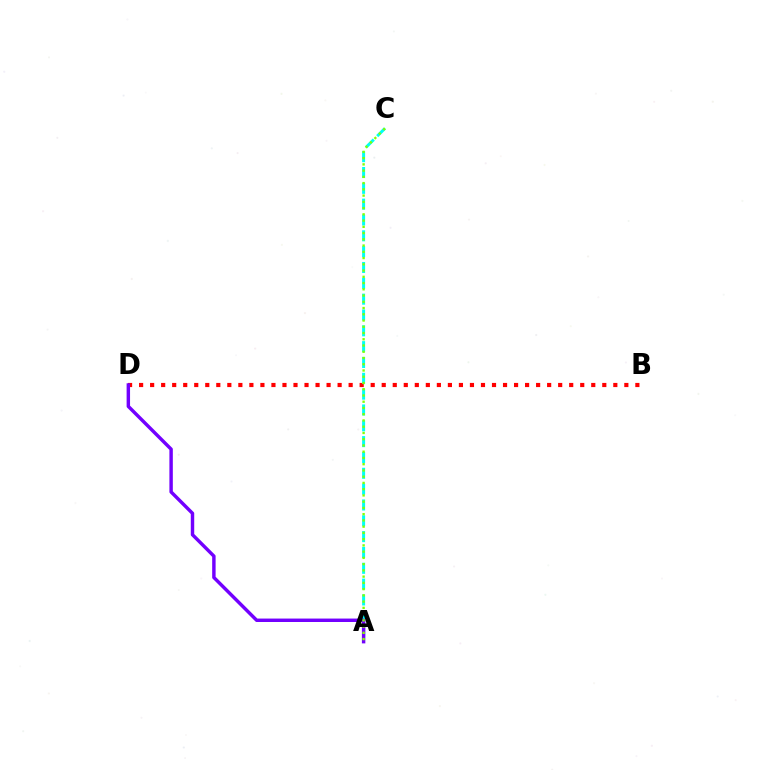{('B', 'D'): [{'color': '#ff0000', 'line_style': 'dotted', 'thickness': 3.0}], ('A', 'C'): [{'color': '#00fff6', 'line_style': 'dashed', 'thickness': 2.15}, {'color': '#84ff00', 'line_style': 'dotted', 'thickness': 1.7}], ('A', 'D'): [{'color': '#7200ff', 'line_style': 'solid', 'thickness': 2.47}]}